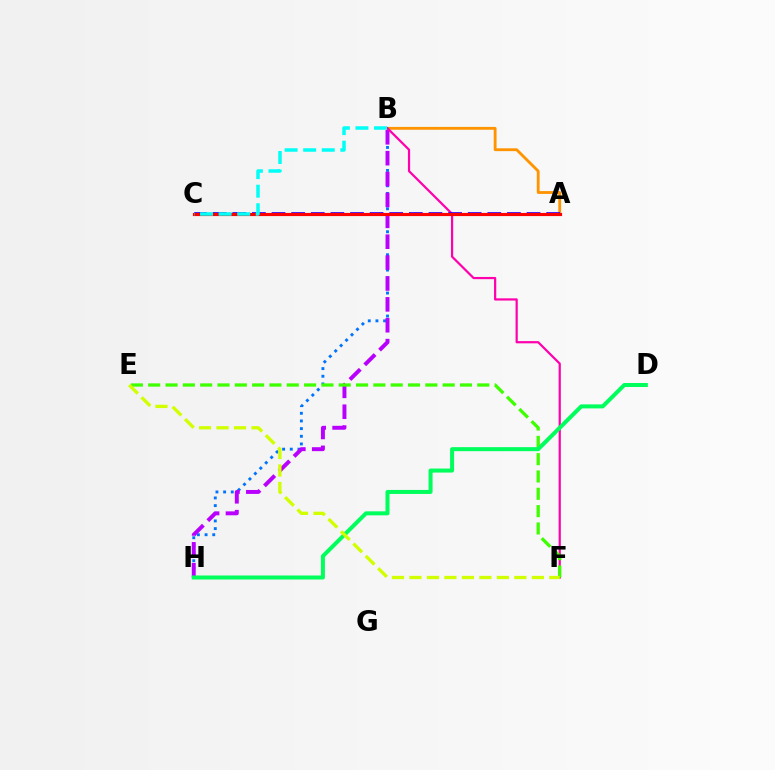{('B', 'H'): [{'color': '#0074ff', 'line_style': 'dotted', 'thickness': 2.08}, {'color': '#b900ff', 'line_style': 'dashed', 'thickness': 2.84}], ('A', 'B'): [{'color': '#ff9400', 'line_style': 'solid', 'thickness': 2.04}], ('B', 'F'): [{'color': '#ff00ac', 'line_style': 'solid', 'thickness': 1.59}], ('A', 'C'): [{'color': '#2500ff', 'line_style': 'dashed', 'thickness': 2.67}, {'color': '#ff0000', 'line_style': 'solid', 'thickness': 2.27}], ('E', 'F'): [{'color': '#3dff00', 'line_style': 'dashed', 'thickness': 2.35}, {'color': '#d1ff00', 'line_style': 'dashed', 'thickness': 2.38}], ('B', 'C'): [{'color': '#00fff6', 'line_style': 'dashed', 'thickness': 2.52}], ('D', 'H'): [{'color': '#00ff5c', 'line_style': 'solid', 'thickness': 2.89}]}